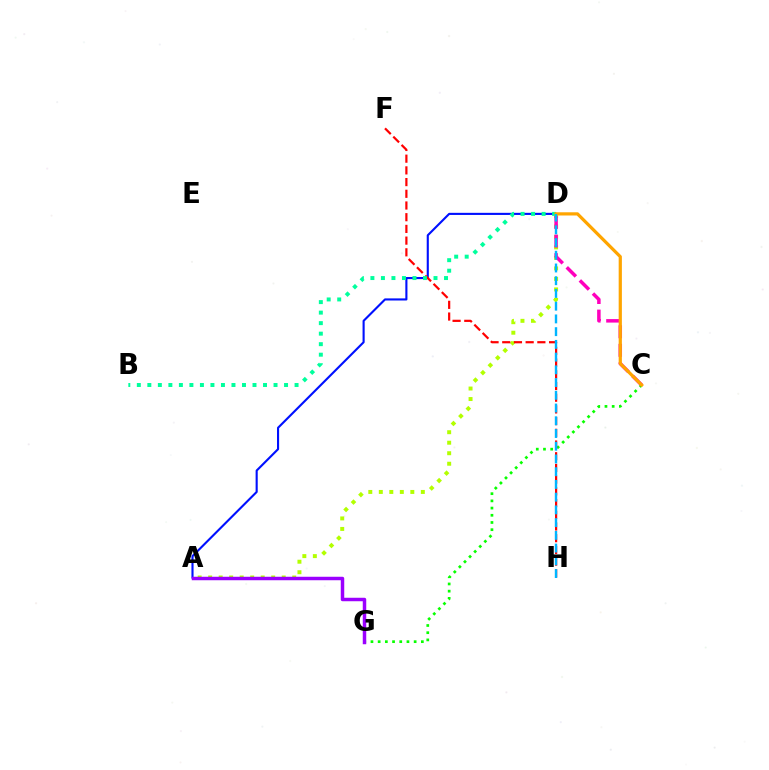{('C', 'G'): [{'color': '#08ff00', 'line_style': 'dotted', 'thickness': 1.96}], ('A', 'D'): [{'color': '#b3ff00', 'line_style': 'dotted', 'thickness': 2.85}, {'color': '#0010ff', 'line_style': 'solid', 'thickness': 1.52}], ('F', 'H'): [{'color': '#ff0000', 'line_style': 'dashed', 'thickness': 1.59}], ('B', 'D'): [{'color': '#00ff9d', 'line_style': 'dotted', 'thickness': 2.86}], ('A', 'G'): [{'color': '#9b00ff', 'line_style': 'solid', 'thickness': 2.5}], ('C', 'D'): [{'color': '#ff00bd', 'line_style': 'dashed', 'thickness': 2.52}, {'color': '#ffa500', 'line_style': 'solid', 'thickness': 2.31}], ('D', 'H'): [{'color': '#00b5ff', 'line_style': 'dashed', 'thickness': 1.73}]}